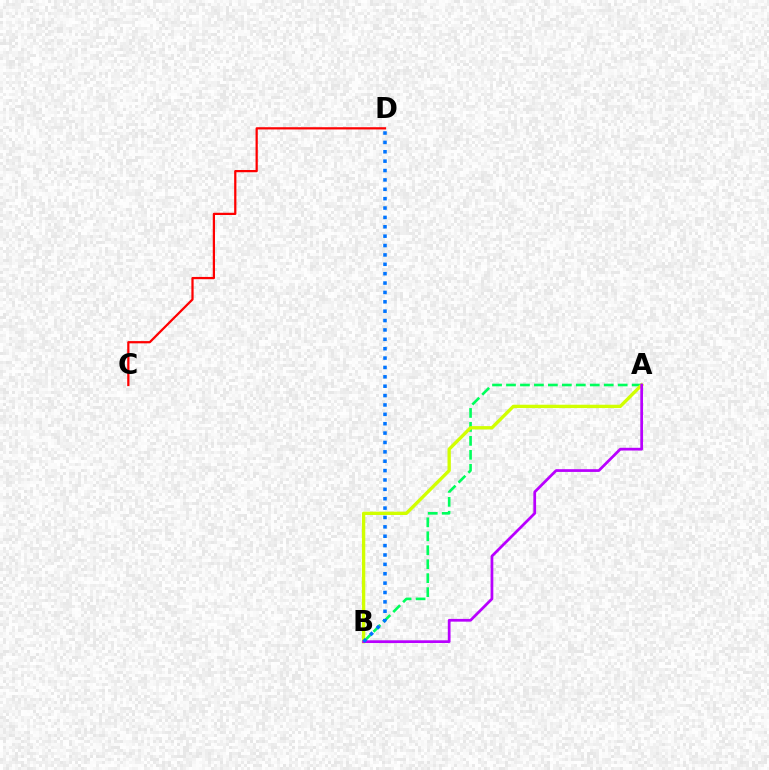{('C', 'D'): [{'color': '#ff0000', 'line_style': 'solid', 'thickness': 1.61}], ('A', 'B'): [{'color': '#00ff5c', 'line_style': 'dashed', 'thickness': 1.9}, {'color': '#d1ff00', 'line_style': 'solid', 'thickness': 2.4}, {'color': '#b900ff', 'line_style': 'solid', 'thickness': 1.97}], ('B', 'D'): [{'color': '#0074ff', 'line_style': 'dotted', 'thickness': 2.55}]}